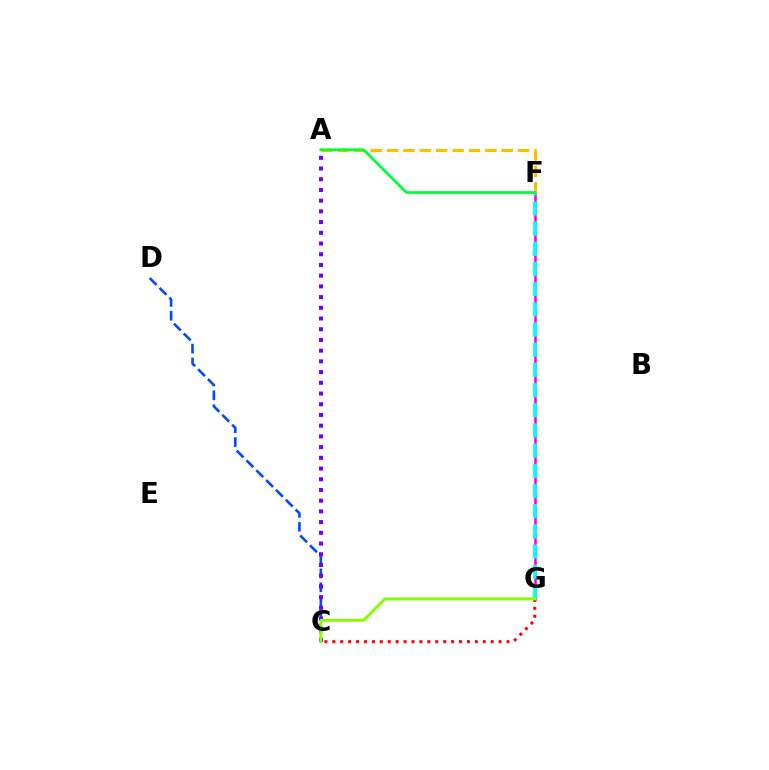{('F', 'G'): [{'color': '#ff00cf', 'line_style': 'solid', 'thickness': 1.82}, {'color': '#00fff6', 'line_style': 'dashed', 'thickness': 2.74}], ('C', 'D'): [{'color': '#004bff', 'line_style': 'dashed', 'thickness': 1.89}], ('C', 'G'): [{'color': '#ff0000', 'line_style': 'dotted', 'thickness': 2.15}, {'color': '#84ff00', 'line_style': 'solid', 'thickness': 2.13}], ('A', 'C'): [{'color': '#7200ff', 'line_style': 'dotted', 'thickness': 2.91}], ('A', 'F'): [{'color': '#ffbd00', 'line_style': 'dashed', 'thickness': 2.23}, {'color': '#00ff39', 'line_style': 'solid', 'thickness': 1.99}]}